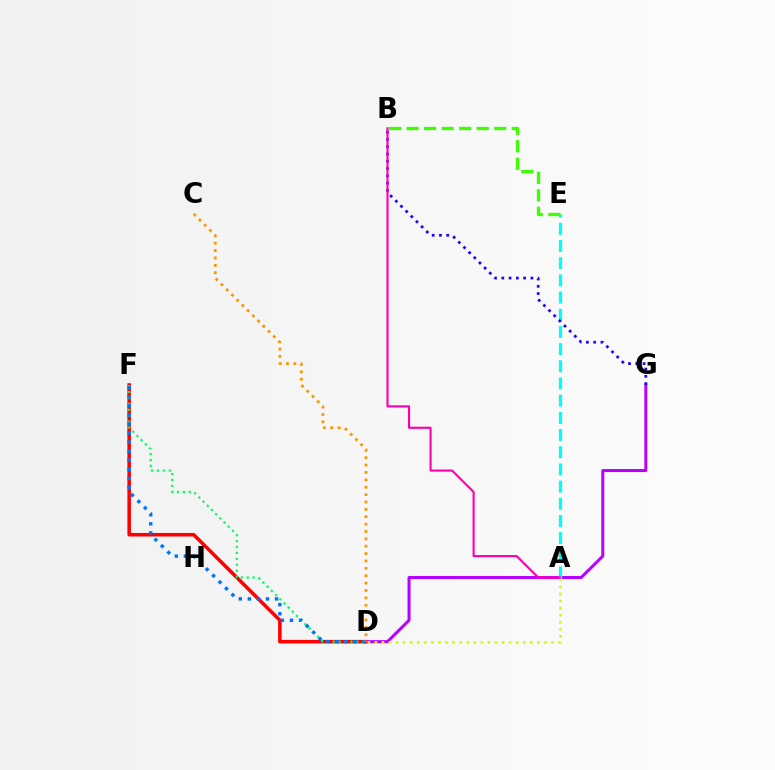{('D', 'G'): [{'color': '#b900ff', 'line_style': 'solid', 'thickness': 2.16}], ('A', 'E'): [{'color': '#00fff6', 'line_style': 'dashed', 'thickness': 2.33}], ('D', 'F'): [{'color': '#ff0000', 'line_style': 'solid', 'thickness': 2.55}, {'color': '#00ff5c', 'line_style': 'dotted', 'thickness': 1.61}, {'color': '#0074ff', 'line_style': 'dotted', 'thickness': 2.46}], ('A', 'D'): [{'color': '#d1ff00', 'line_style': 'dotted', 'thickness': 1.92}], ('B', 'G'): [{'color': '#2500ff', 'line_style': 'dotted', 'thickness': 1.98}], ('C', 'D'): [{'color': '#ff9400', 'line_style': 'dotted', 'thickness': 2.0}], ('A', 'B'): [{'color': '#ff00ac', 'line_style': 'solid', 'thickness': 1.53}], ('B', 'E'): [{'color': '#3dff00', 'line_style': 'dashed', 'thickness': 2.38}]}